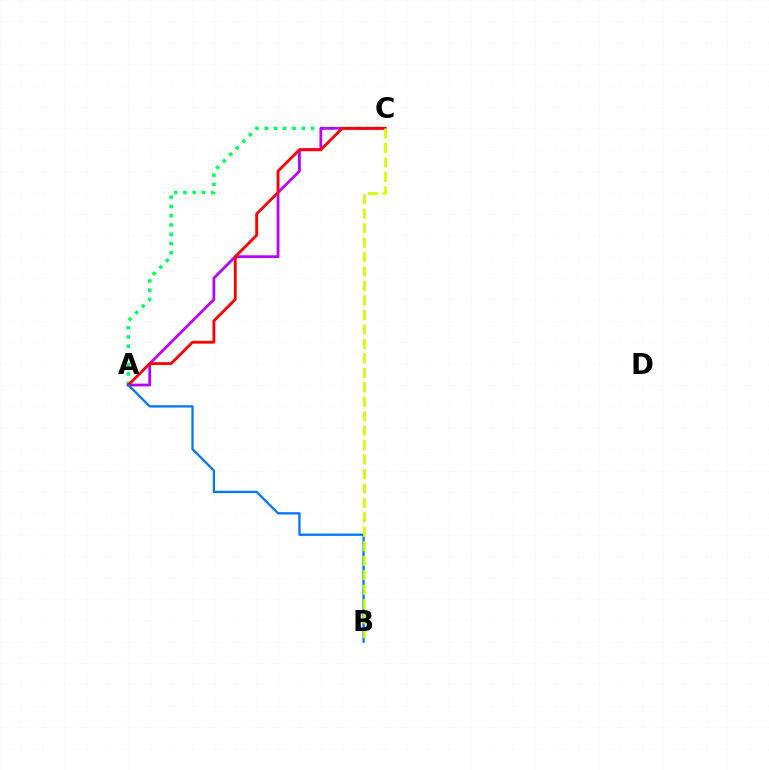{('A', 'C'): [{'color': '#00ff5c', 'line_style': 'dotted', 'thickness': 2.52}, {'color': '#b900ff', 'line_style': 'solid', 'thickness': 1.99}, {'color': '#ff0000', 'line_style': 'solid', 'thickness': 2.04}], ('A', 'B'): [{'color': '#0074ff', 'line_style': 'solid', 'thickness': 1.64}], ('B', 'C'): [{'color': '#d1ff00', 'line_style': 'dashed', 'thickness': 1.96}]}